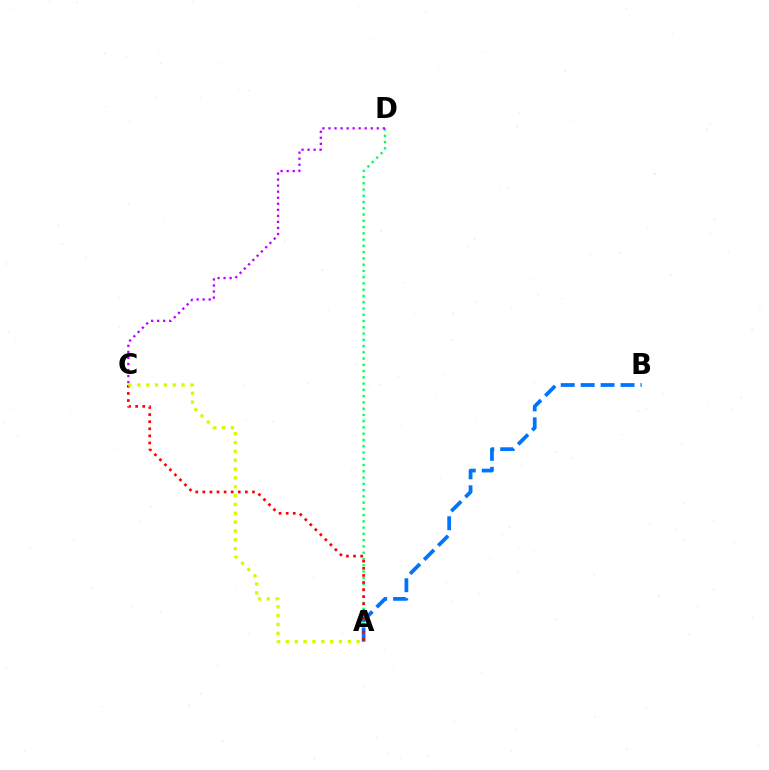{('A', 'D'): [{'color': '#00ff5c', 'line_style': 'dotted', 'thickness': 1.7}], ('C', 'D'): [{'color': '#b900ff', 'line_style': 'dotted', 'thickness': 1.64}], ('A', 'B'): [{'color': '#0074ff', 'line_style': 'dashed', 'thickness': 2.71}], ('A', 'C'): [{'color': '#ff0000', 'line_style': 'dotted', 'thickness': 1.93}, {'color': '#d1ff00', 'line_style': 'dotted', 'thickness': 2.4}]}